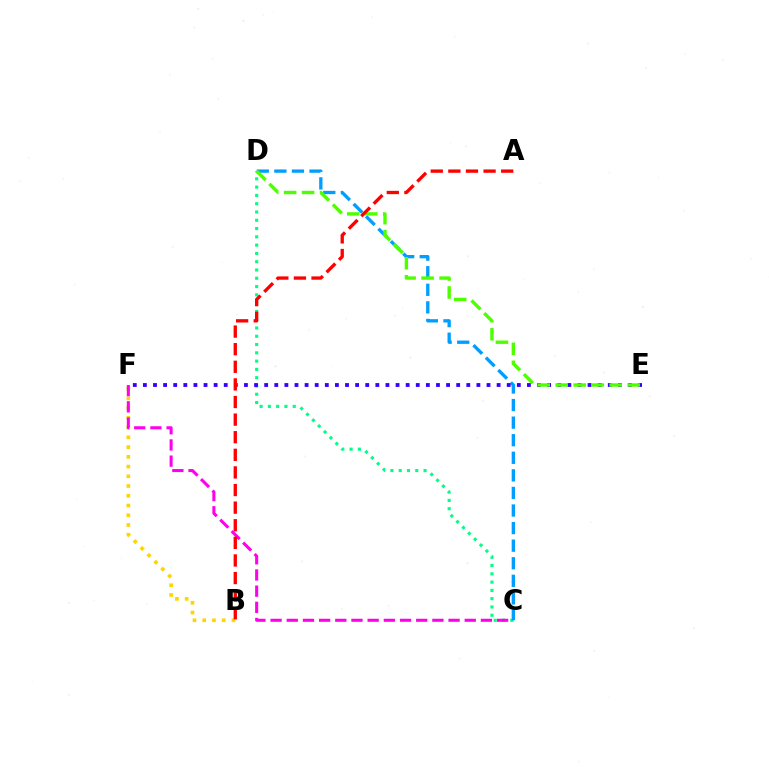{('C', 'D'): [{'color': '#00ff86', 'line_style': 'dotted', 'thickness': 2.25}, {'color': '#009eff', 'line_style': 'dashed', 'thickness': 2.39}], ('E', 'F'): [{'color': '#3700ff', 'line_style': 'dotted', 'thickness': 2.75}], ('D', 'E'): [{'color': '#4fff00', 'line_style': 'dashed', 'thickness': 2.45}], ('B', 'F'): [{'color': '#ffd500', 'line_style': 'dotted', 'thickness': 2.65}], ('C', 'F'): [{'color': '#ff00ed', 'line_style': 'dashed', 'thickness': 2.2}], ('A', 'B'): [{'color': '#ff0000', 'line_style': 'dashed', 'thickness': 2.39}]}